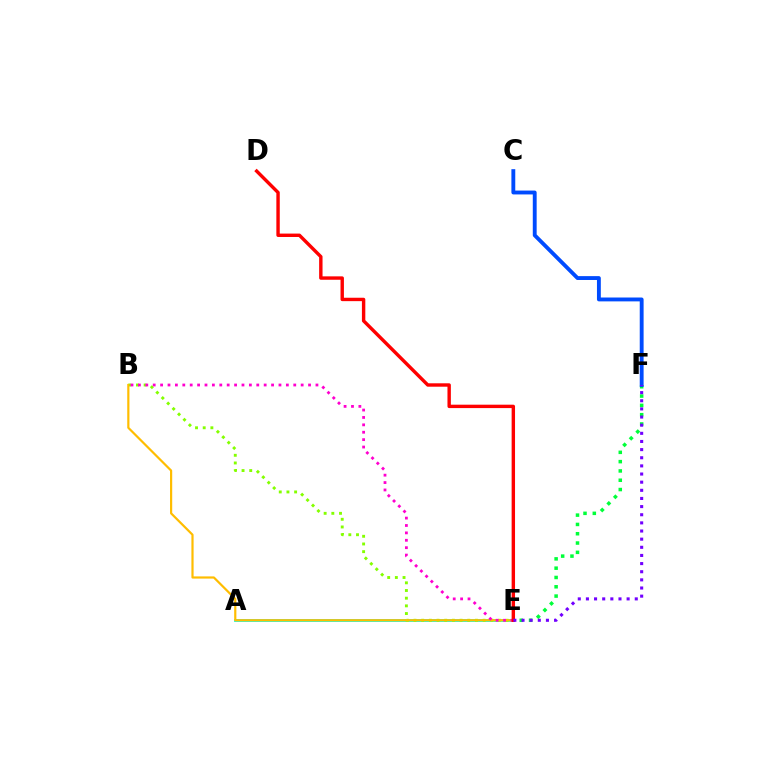{('A', 'E'): [{'color': '#00fff6', 'line_style': 'solid', 'thickness': 2.07}], ('E', 'F'): [{'color': '#00ff39', 'line_style': 'dotted', 'thickness': 2.53}, {'color': '#7200ff', 'line_style': 'dotted', 'thickness': 2.21}], ('C', 'F'): [{'color': '#004bff', 'line_style': 'solid', 'thickness': 2.78}], ('B', 'E'): [{'color': '#84ff00', 'line_style': 'dotted', 'thickness': 2.09}, {'color': '#ffbd00', 'line_style': 'solid', 'thickness': 1.58}, {'color': '#ff00cf', 'line_style': 'dotted', 'thickness': 2.01}], ('D', 'E'): [{'color': '#ff0000', 'line_style': 'solid', 'thickness': 2.45}]}